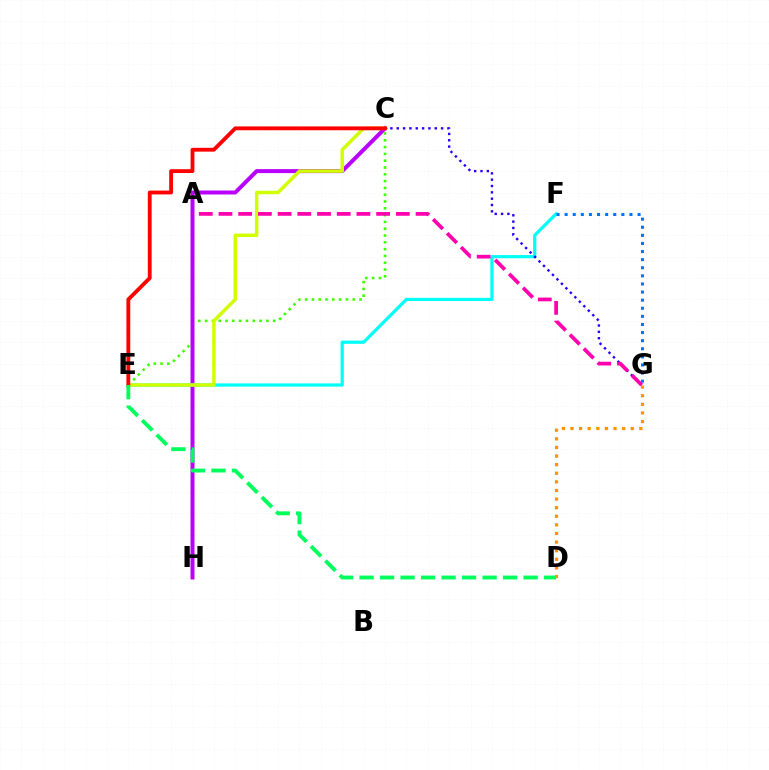{('C', 'E'): [{'color': '#3dff00', 'line_style': 'dotted', 'thickness': 1.85}, {'color': '#d1ff00', 'line_style': 'solid', 'thickness': 2.5}, {'color': '#ff0000', 'line_style': 'solid', 'thickness': 2.76}], ('C', 'H'): [{'color': '#b900ff', 'line_style': 'solid', 'thickness': 2.87}], ('E', 'F'): [{'color': '#00fff6', 'line_style': 'solid', 'thickness': 2.3}], ('D', 'G'): [{'color': '#ff9400', 'line_style': 'dotted', 'thickness': 2.34}], ('C', 'G'): [{'color': '#2500ff', 'line_style': 'dotted', 'thickness': 1.72}], ('A', 'G'): [{'color': '#ff00ac', 'line_style': 'dashed', 'thickness': 2.68}], ('F', 'G'): [{'color': '#0074ff', 'line_style': 'dotted', 'thickness': 2.2}], ('D', 'E'): [{'color': '#00ff5c', 'line_style': 'dashed', 'thickness': 2.78}]}